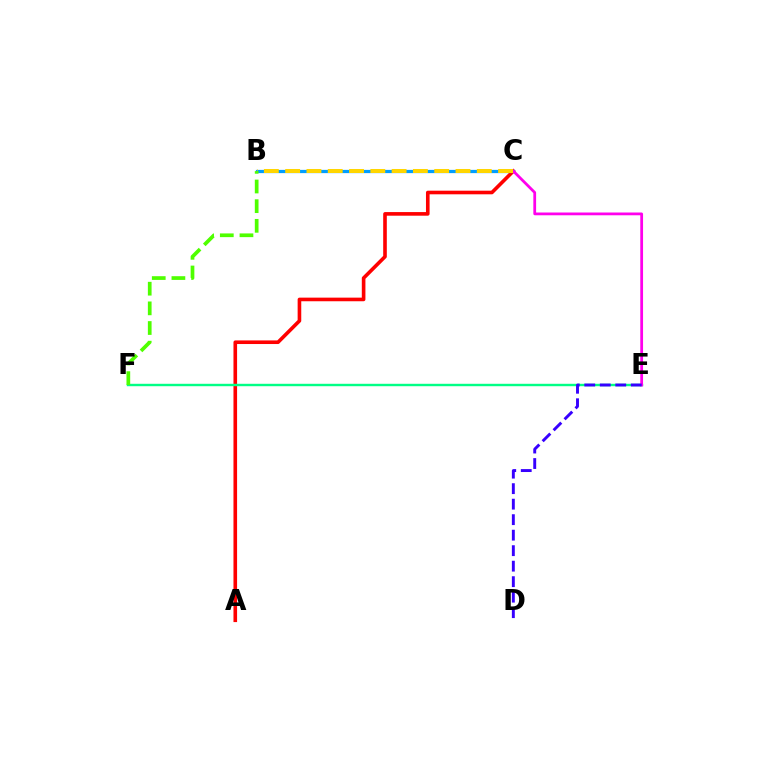{('A', 'C'): [{'color': '#ff0000', 'line_style': 'solid', 'thickness': 2.6}], ('B', 'C'): [{'color': '#009eff', 'line_style': 'solid', 'thickness': 2.33}, {'color': '#ffd500', 'line_style': 'dashed', 'thickness': 2.89}], ('E', 'F'): [{'color': '#00ff86', 'line_style': 'solid', 'thickness': 1.74}], ('C', 'E'): [{'color': '#ff00ed', 'line_style': 'solid', 'thickness': 1.99}], ('D', 'E'): [{'color': '#3700ff', 'line_style': 'dashed', 'thickness': 2.11}], ('B', 'F'): [{'color': '#4fff00', 'line_style': 'dashed', 'thickness': 2.67}]}